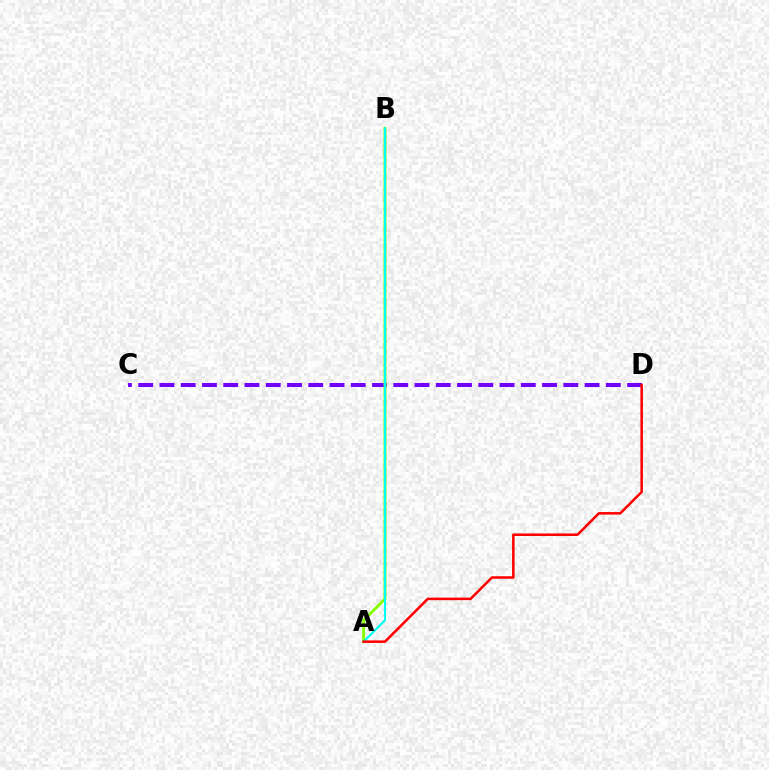{('C', 'D'): [{'color': '#7200ff', 'line_style': 'dashed', 'thickness': 2.89}], ('A', 'B'): [{'color': '#84ff00', 'line_style': 'solid', 'thickness': 2.07}, {'color': '#00fff6', 'line_style': 'solid', 'thickness': 1.52}], ('A', 'D'): [{'color': '#ff0000', 'line_style': 'solid', 'thickness': 1.82}]}